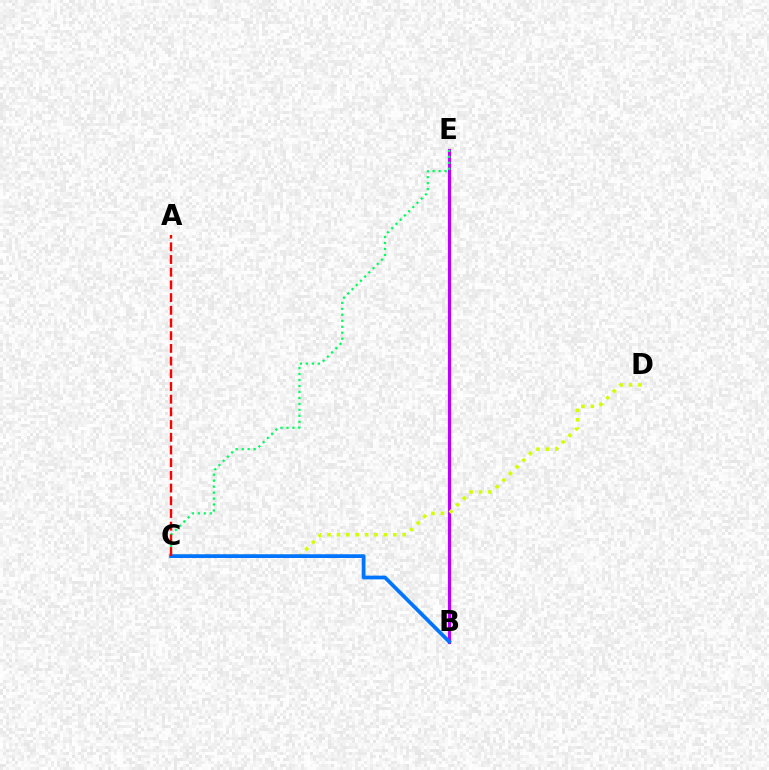{('B', 'E'): [{'color': '#b900ff', 'line_style': 'solid', 'thickness': 2.28}], ('C', 'E'): [{'color': '#00ff5c', 'line_style': 'dotted', 'thickness': 1.62}], ('C', 'D'): [{'color': '#d1ff00', 'line_style': 'dotted', 'thickness': 2.55}], ('B', 'C'): [{'color': '#0074ff', 'line_style': 'solid', 'thickness': 2.69}], ('A', 'C'): [{'color': '#ff0000', 'line_style': 'dashed', 'thickness': 1.73}]}